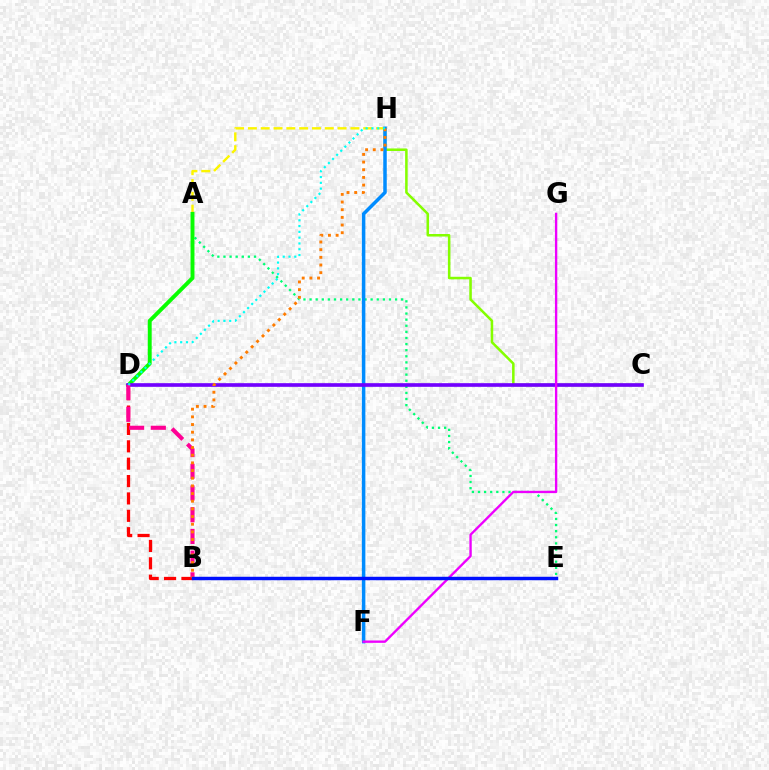{('B', 'D'): [{'color': '#ff0000', 'line_style': 'dashed', 'thickness': 2.36}, {'color': '#ff0094', 'line_style': 'dashed', 'thickness': 2.95}], ('A', 'E'): [{'color': '#00ff74', 'line_style': 'dotted', 'thickness': 1.66}], ('A', 'H'): [{'color': '#fcf500', 'line_style': 'dashed', 'thickness': 1.74}], ('C', 'H'): [{'color': '#84ff00', 'line_style': 'solid', 'thickness': 1.83}], ('F', 'H'): [{'color': '#008cff', 'line_style': 'solid', 'thickness': 2.52}], ('A', 'D'): [{'color': '#08ff00', 'line_style': 'solid', 'thickness': 2.82}], ('C', 'D'): [{'color': '#7200ff', 'line_style': 'solid', 'thickness': 2.63}], ('B', 'H'): [{'color': '#ff7c00', 'line_style': 'dotted', 'thickness': 2.08}], ('F', 'G'): [{'color': '#ee00ff', 'line_style': 'solid', 'thickness': 1.7}], ('B', 'E'): [{'color': '#0010ff', 'line_style': 'solid', 'thickness': 2.49}], ('D', 'H'): [{'color': '#00fff6', 'line_style': 'dotted', 'thickness': 1.57}]}